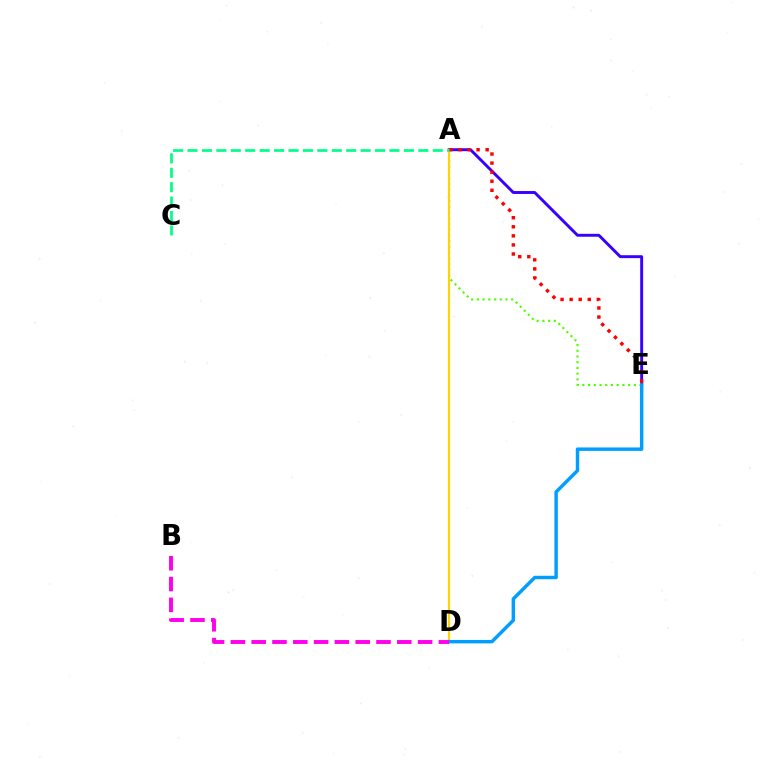{('A', 'E'): [{'color': '#3700ff', 'line_style': 'solid', 'thickness': 2.1}, {'color': '#4fff00', 'line_style': 'dotted', 'thickness': 1.56}, {'color': '#ff0000', 'line_style': 'dotted', 'thickness': 2.46}], ('A', 'D'): [{'color': '#ffd500', 'line_style': 'solid', 'thickness': 1.58}], ('D', 'E'): [{'color': '#009eff', 'line_style': 'solid', 'thickness': 2.48}], ('B', 'D'): [{'color': '#ff00ed', 'line_style': 'dashed', 'thickness': 2.83}], ('A', 'C'): [{'color': '#00ff86', 'line_style': 'dashed', 'thickness': 1.96}]}